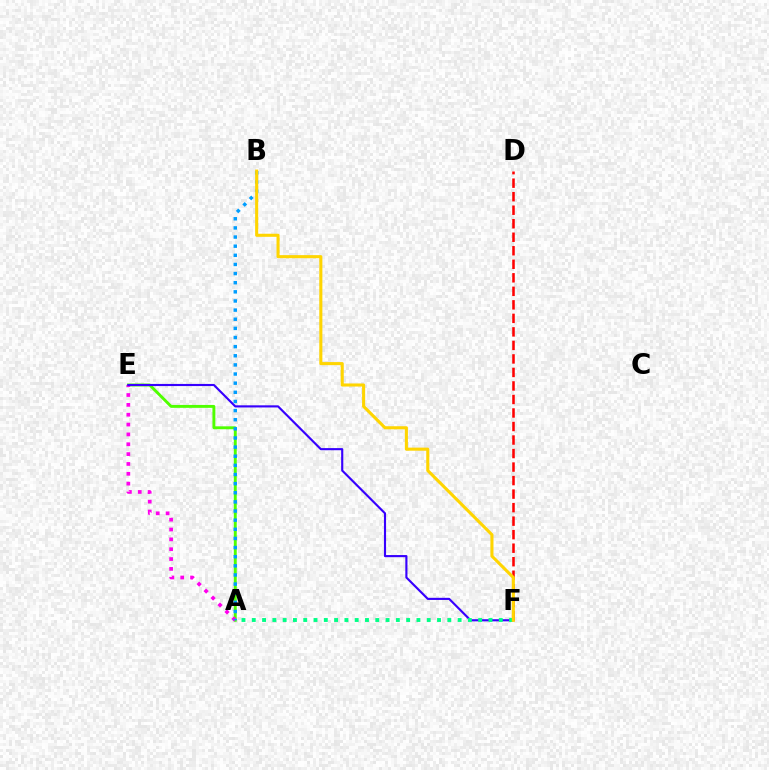{('A', 'E'): [{'color': '#4fff00', 'line_style': 'solid', 'thickness': 2.09}, {'color': '#ff00ed', 'line_style': 'dotted', 'thickness': 2.68}], ('D', 'F'): [{'color': '#ff0000', 'line_style': 'dashed', 'thickness': 1.84}], ('E', 'F'): [{'color': '#3700ff', 'line_style': 'solid', 'thickness': 1.54}], ('A', 'F'): [{'color': '#00ff86', 'line_style': 'dotted', 'thickness': 2.8}], ('A', 'B'): [{'color': '#009eff', 'line_style': 'dotted', 'thickness': 2.48}], ('B', 'F'): [{'color': '#ffd500', 'line_style': 'solid', 'thickness': 2.21}]}